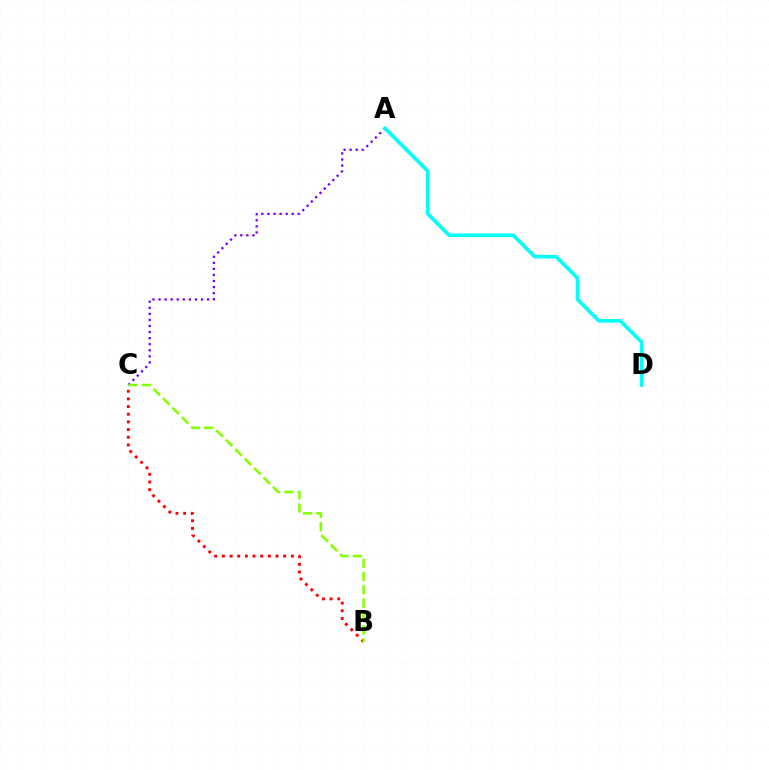{('A', 'C'): [{'color': '#7200ff', 'line_style': 'dotted', 'thickness': 1.65}], ('B', 'C'): [{'color': '#ff0000', 'line_style': 'dotted', 'thickness': 2.08}, {'color': '#84ff00', 'line_style': 'dashed', 'thickness': 1.81}], ('A', 'D'): [{'color': '#00fff6', 'line_style': 'solid', 'thickness': 2.62}]}